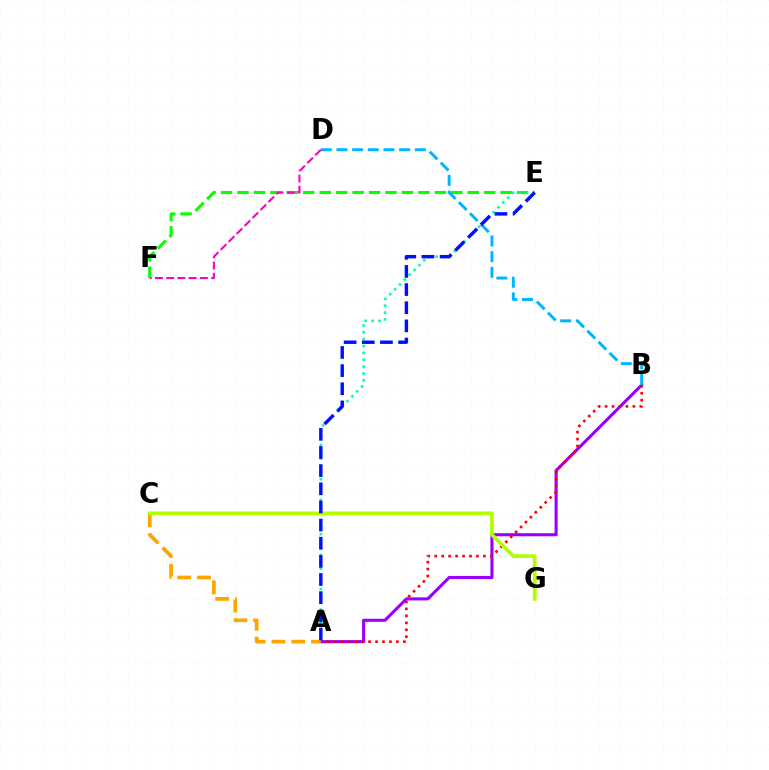{('A', 'B'): [{'color': '#9b00ff', 'line_style': 'solid', 'thickness': 2.24}, {'color': '#ff0000', 'line_style': 'dotted', 'thickness': 1.89}], ('E', 'F'): [{'color': '#08ff00', 'line_style': 'dashed', 'thickness': 2.23}], ('A', 'C'): [{'color': '#ffa500', 'line_style': 'dashed', 'thickness': 2.69}], ('A', 'E'): [{'color': '#00ff9d', 'line_style': 'dotted', 'thickness': 1.86}, {'color': '#0010ff', 'line_style': 'dashed', 'thickness': 2.47}], ('B', 'D'): [{'color': '#00b5ff', 'line_style': 'dashed', 'thickness': 2.13}], ('D', 'F'): [{'color': '#ff00bd', 'line_style': 'dashed', 'thickness': 1.53}], ('C', 'G'): [{'color': '#b3ff00', 'line_style': 'solid', 'thickness': 2.69}]}